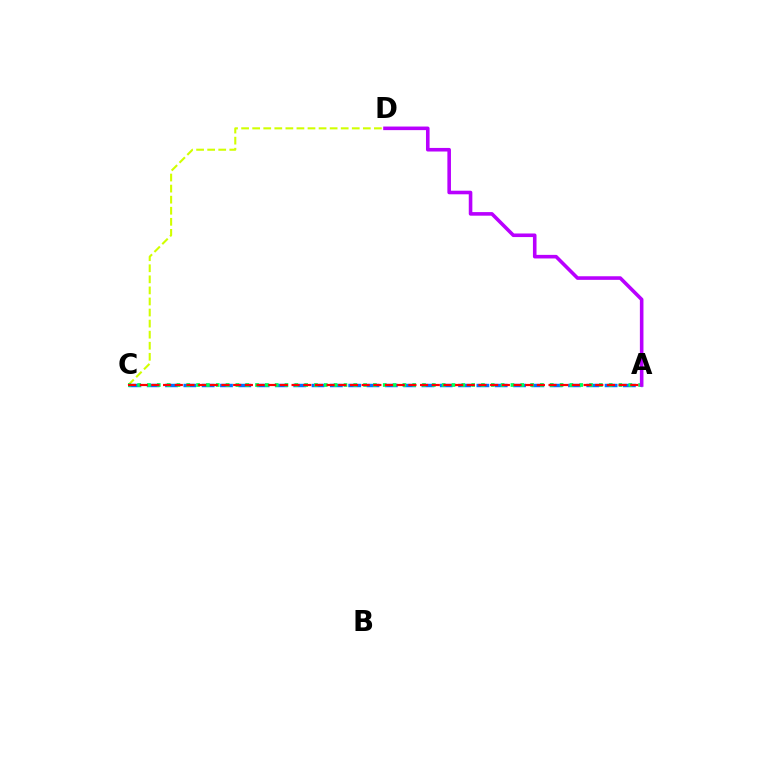{('A', 'C'): [{'color': '#0074ff', 'line_style': 'dashed', 'thickness': 2.49}, {'color': '#00ff5c', 'line_style': 'dotted', 'thickness': 2.67}, {'color': '#ff0000', 'line_style': 'dashed', 'thickness': 1.59}], ('C', 'D'): [{'color': '#d1ff00', 'line_style': 'dashed', 'thickness': 1.5}], ('A', 'D'): [{'color': '#b900ff', 'line_style': 'solid', 'thickness': 2.58}]}